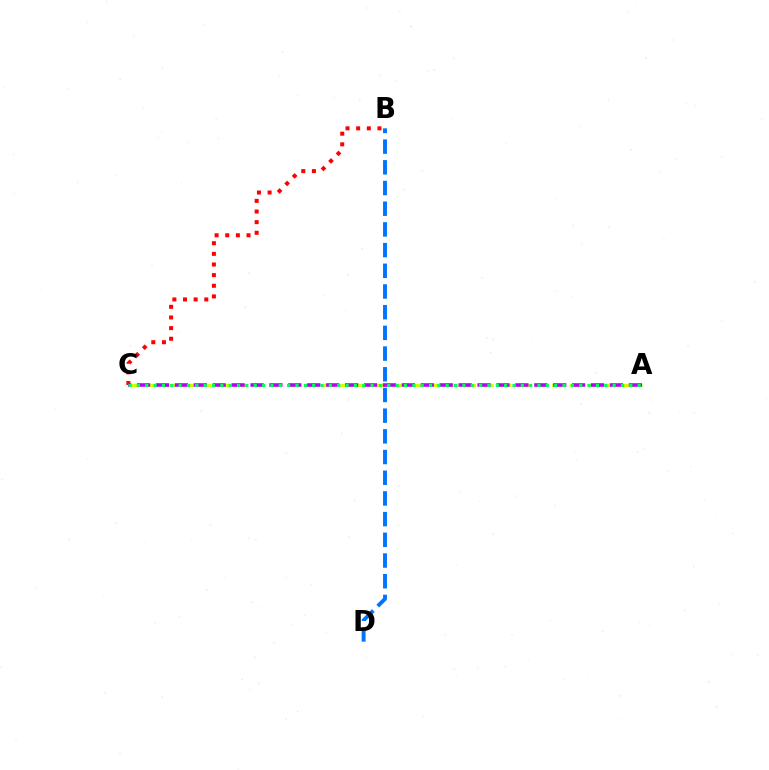{('B', 'D'): [{'color': '#0074ff', 'line_style': 'dashed', 'thickness': 2.81}], ('A', 'C'): [{'color': '#d1ff00', 'line_style': 'dashed', 'thickness': 2.4}, {'color': '#b900ff', 'line_style': 'dashed', 'thickness': 2.57}, {'color': '#00ff5c', 'line_style': 'dotted', 'thickness': 2.27}], ('B', 'C'): [{'color': '#ff0000', 'line_style': 'dotted', 'thickness': 2.89}]}